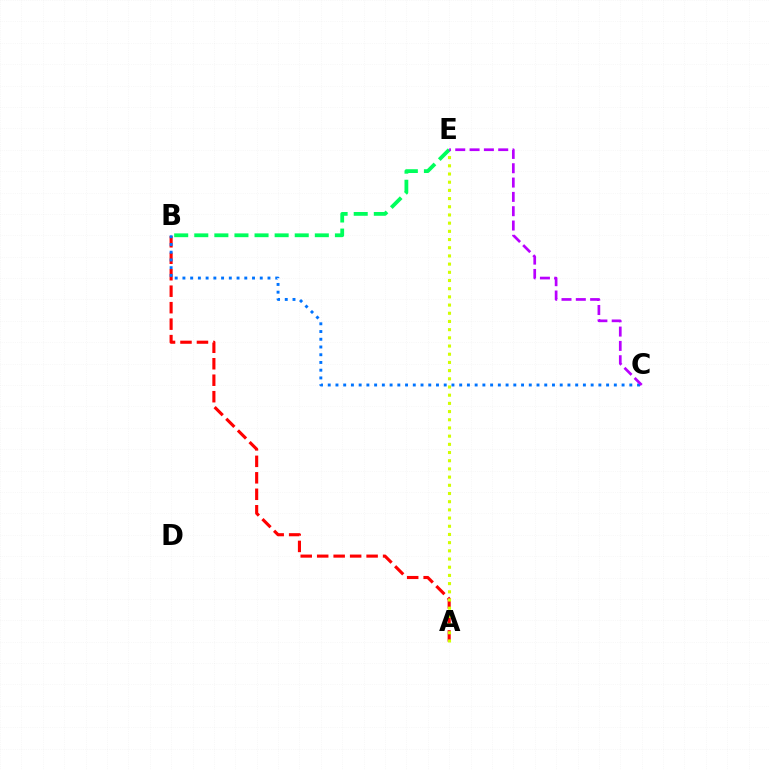{('A', 'B'): [{'color': '#ff0000', 'line_style': 'dashed', 'thickness': 2.24}], ('A', 'E'): [{'color': '#d1ff00', 'line_style': 'dotted', 'thickness': 2.23}], ('B', 'C'): [{'color': '#0074ff', 'line_style': 'dotted', 'thickness': 2.1}], ('B', 'E'): [{'color': '#00ff5c', 'line_style': 'dashed', 'thickness': 2.73}], ('C', 'E'): [{'color': '#b900ff', 'line_style': 'dashed', 'thickness': 1.95}]}